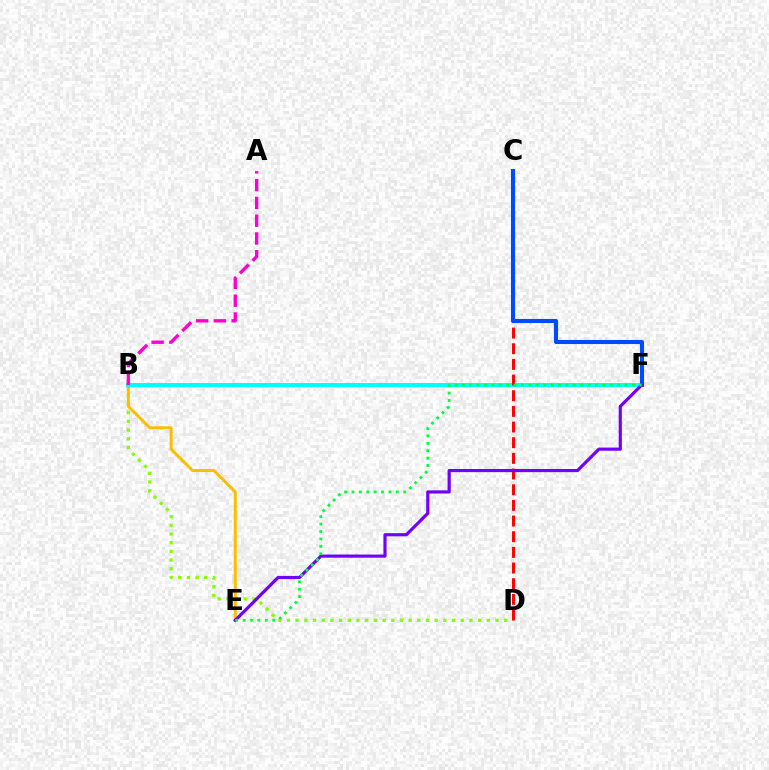{('B', 'D'): [{'color': '#84ff00', 'line_style': 'dotted', 'thickness': 2.36}], ('B', 'E'): [{'color': '#ffbd00', 'line_style': 'solid', 'thickness': 2.13}], ('B', 'F'): [{'color': '#00fff6', 'line_style': 'solid', 'thickness': 2.9}], ('C', 'D'): [{'color': '#ff0000', 'line_style': 'dashed', 'thickness': 2.13}], ('C', 'F'): [{'color': '#004bff', 'line_style': 'solid', 'thickness': 2.95}], ('E', 'F'): [{'color': '#7200ff', 'line_style': 'solid', 'thickness': 2.28}, {'color': '#00ff39', 'line_style': 'dotted', 'thickness': 2.01}], ('A', 'B'): [{'color': '#ff00cf', 'line_style': 'dashed', 'thickness': 2.41}]}